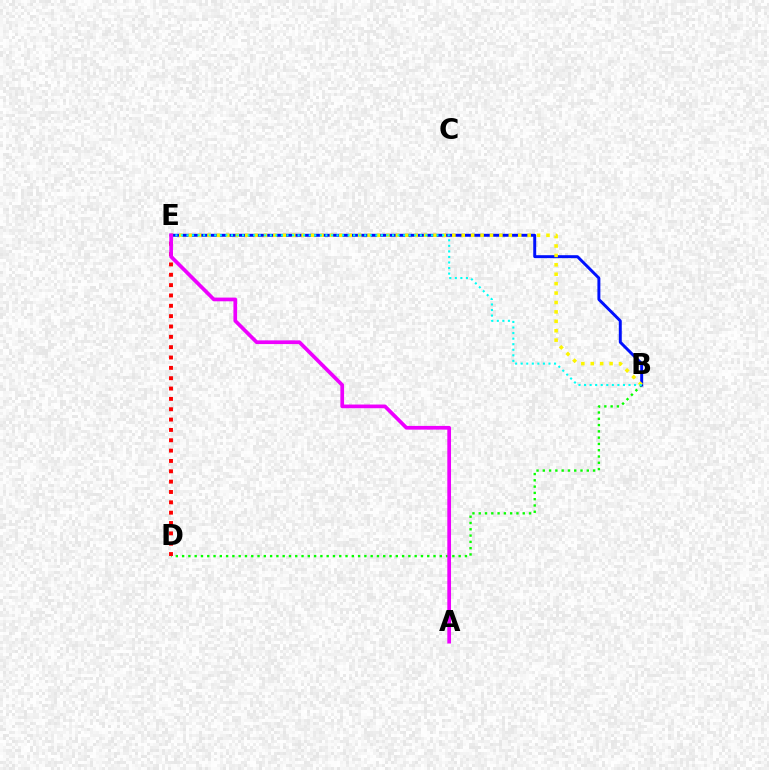{('B', 'D'): [{'color': '#08ff00', 'line_style': 'dotted', 'thickness': 1.71}], ('B', 'E'): [{'color': '#0010ff', 'line_style': 'solid', 'thickness': 2.13}, {'color': '#fcf500', 'line_style': 'dotted', 'thickness': 2.56}, {'color': '#00fff6', 'line_style': 'dotted', 'thickness': 1.51}], ('D', 'E'): [{'color': '#ff0000', 'line_style': 'dotted', 'thickness': 2.81}], ('A', 'E'): [{'color': '#ee00ff', 'line_style': 'solid', 'thickness': 2.67}]}